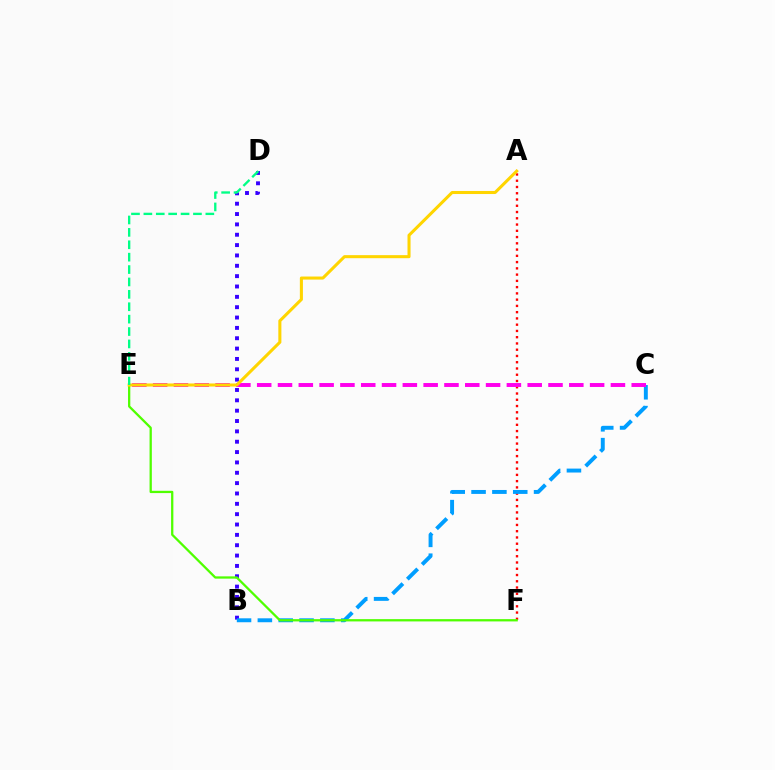{('A', 'F'): [{'color': '#ff0000', 'line_style': 'dotted', 'thickness': 1.7}], ('B', 'D'): [{'color': '#3700ff', 'line_style': 'dotted', 'thickness': 2.81}], ('B', 'C'): [{'color': '#009eff', 'line_style': 'dashed', 'thickness': 2.83}], ('C', 'E'): [{'color': '#ff00ed', 'line_style': 'dashed', 'thickness': 2.83}], ('E', 'F'): [{'color': '#4fff00', 'line_style': 'solid', 'thickness': 1.64}], ('A', 'E'): [{'color': '#ffd500', 'line_style': 'solid', 'thickness': 2.2}], ('D', 'E'): [{'color': '#00ff86', 'line_style': 'dashed', 'thickness': 1.68}]}